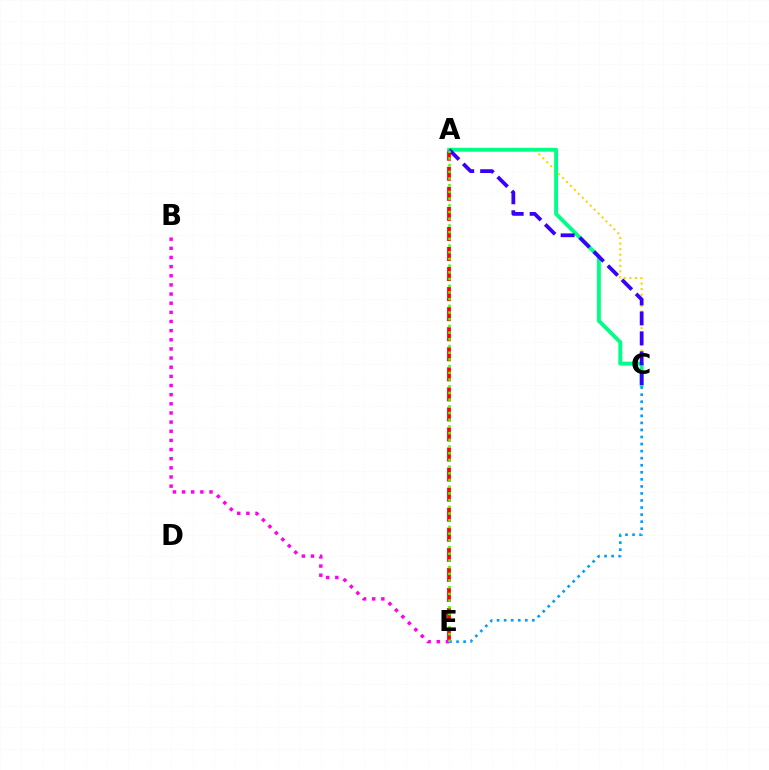{('A', 'E'): [{'color': '#ff0000', 'line_style': 'dashed', 'thickness': 2.72}, {'color': '#4fff00', 'line_style': 'dotted', 'thickness': 1.82}], ('A', 'C'): [{'color': '#ffd500', 'line_style': 'dotted', 'thickness': 1.52}, {'color': '#00ff86', 'line_style': 'solid', 'thickness': 2.81}, {'color': '#3700ff', 'line_style': 'dashed', 'thickness': 2.71}], ('B', 'E'): [{'color': '#ff00ed', 'line_style': 'dotted', 'thickness': 2.48}], ('C', 'E'): [{'color': '#009eff', 'line_style': 'dotted', 'thickness': 1.92}]}